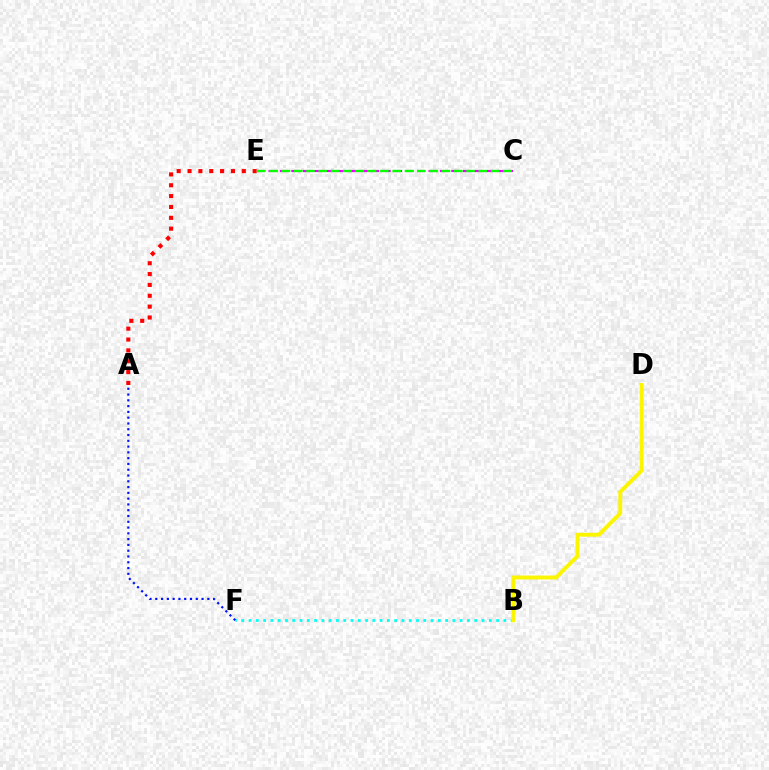{('A', 'E'): [{'color': '#ff0000', 'line_style': 'dotted', 'thickness': 2.95}], ('B', 'F'): [{'color': '#00fff6', 'line_style': 'dotted', 'thickness': 1.98}], ('B', 'D'): [{'color': '#fcf500', 'line_style': 'solid', 'thickness': 2.82}], ('C', 'E'): [{'color': '#ee00ff', 'line_style': 'dashed', 'thickness': 1.55}, {'color': '#08ff00', 'line_style': 'dashed', 'thickness': 1.67}], ('A', 'F'): [{'color': '#0010ff', 'line_style': 'dotted', 'thickness': 1.57}]}